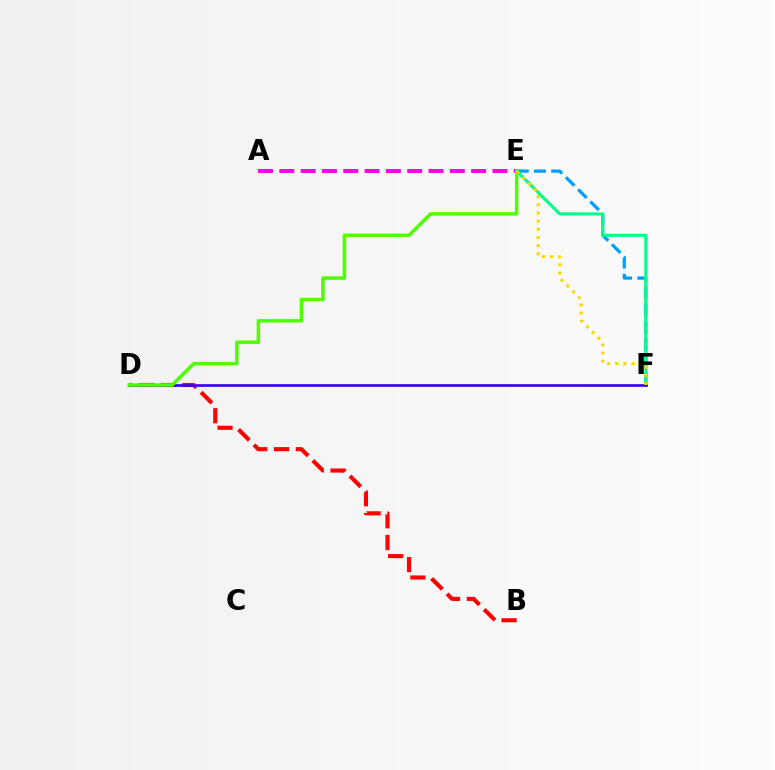{('E', 'F'): [{'color': '#009eff', 'line_style': 'dashed', 'thickness': 2.34}, {'color': '#00ff86', 'line_style': 'solid', 'thickness': 2.22}, {'color': '#ffd500', 'line_style': 'dotted', 'thickness': 2.22}], ('B', 'D'): [{'color': '#ff0000', 'line_style': 'dashed', 'thickness': 2.96}], ('A', 'E'): [{'color': '#ff00ed', 'line_style': 'dashed', 'thickness': 2.9}], ('D', 'F'): [{'color': '#3700ff', 'line_style': 'solid', 'thickness': 1.92}], ('D', 'E'): [{'color': '#4fff00', 'line_style': 'solid', 'thickness': 2.51}]}